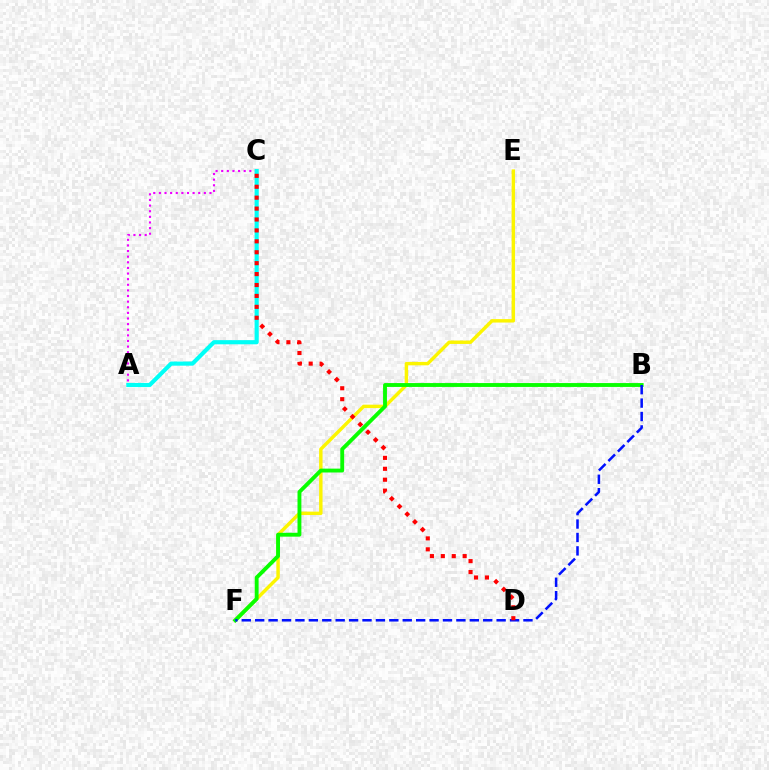{('A', 'C'): [{'color': '#ee00ff', 'line_style': 'dotted', 'thickness': 1.53}, {'color': '#00fff6', 'line_style': 'solid', 'thickness': 2.99}], ('E', 'F'): [{'color': '#fcf500', 'line_style': 'solid', 'thickness': 2.47}], ('B', 'F'): [{'color': '#08ff00', 'line_style': 'solid', 'thickness': 2.78}, {'color': '#0010ff', 'line_style': 'dashed', 'thickness': 1.82}], ('C', 'D'): [{'color': '#ff0000', 'line_style': 'dotted', 'thickness': 2.97}]}